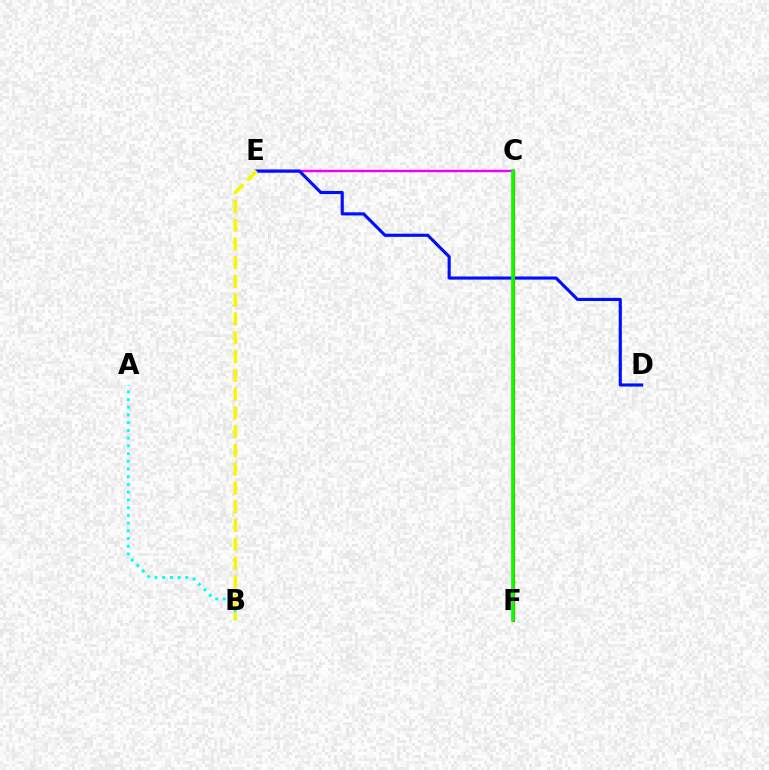{('C', 'E'): [{'color': '#ee00ff', 'line_style': 'solid', 'thickness': 1.74}], ('A', 'B'): [{'color': '#00fff6', 'line_style': 'dotted', 'thickness': 2.1}], ('D', 'E'): [{'color': '#0010ff', 'line_style': 'solid', 'thickness': 2.26}], ('C', 'F'): [{'color': '#ff0000', 'line_style': 'solid', 'thickness': 2.35}, {'color': '#08ff00', 'line_style': 'solid', 'thickness': 2.63}], ('B', 'E'): [{'color': '#fcf500', 'line_style': 'dashed', 'thickness': 2.55}]}